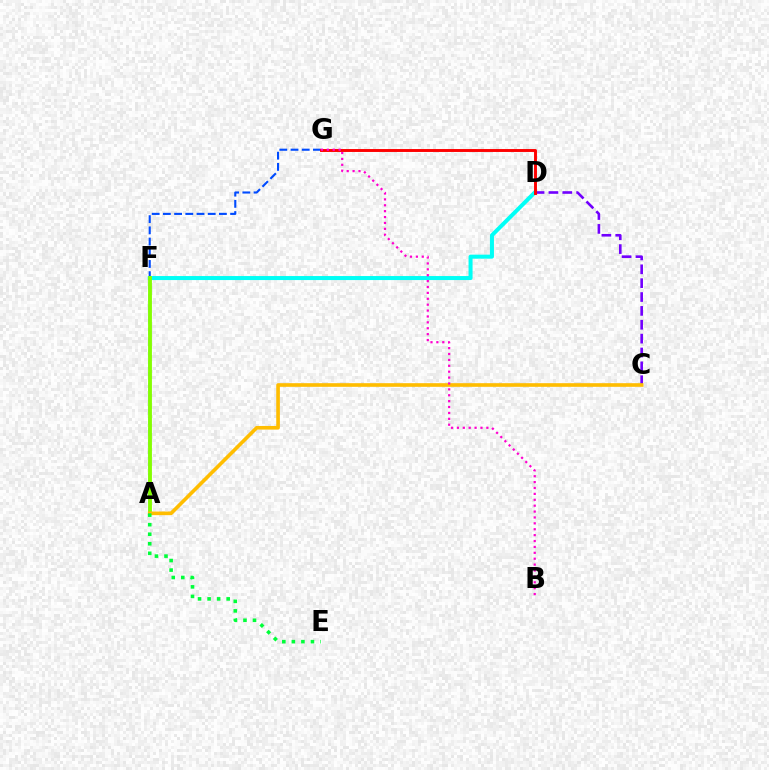{('A', 'G'): [{'color': '#004bff', 'line_style': 'dashed', 'thickness': 1.52}], ('D', 'F'): [{'color': '#00fff6', 'line_style': 'solid', 'thickness': 2.89}], ('C', 'D'): [{'color': '#7200ff', 'line_style': 'dashed', 'thickness': 1.88}], ('A', 'F'): [{'color': '#84ff00', 'line_style': 'solid', 'thickness': 2.77}], ('D', 'G'): [{'color': '#ff0000', 'line_style': 'solid', 'thickness': 2.11}], ('A', 'C'): [{'color': '#ffbd00', 'line_style': 'solid', 'thickness': 2.62}], ('A', 'E'): [{'color': '#00ff39', 'line_style': 'dotted', 'thickness': 2.59}], ('B', 'G'): [{'color': '#ff00cf', 'line_style': 'dotted', 'thickness': 1.6}]}